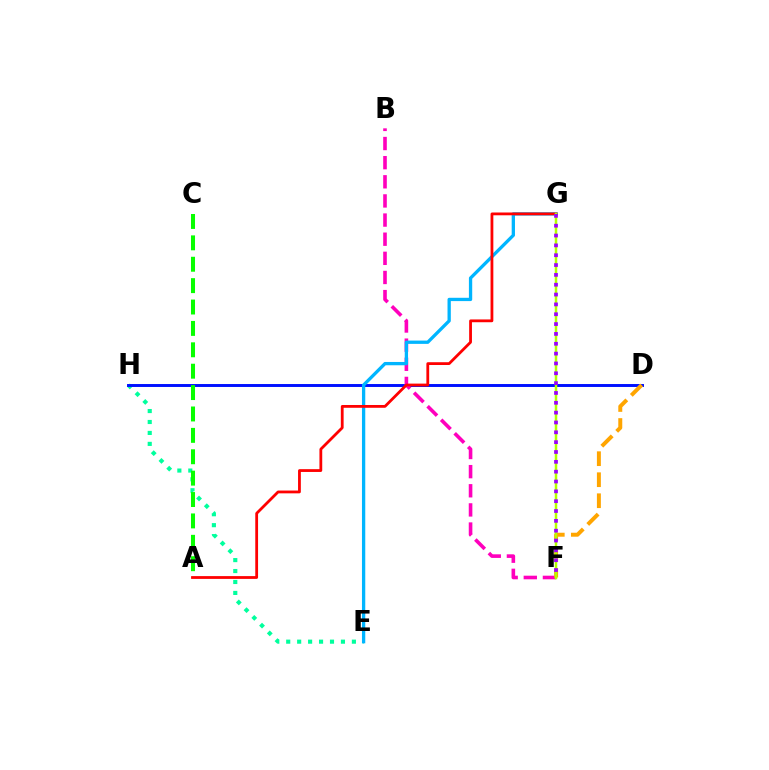{('E', 'H'): [{'color': '#00ff9d', 'line_style': 'dotted', 'thickness': 2.97}], ('D', 'H'): [{'color': '#0010ff', 'line_style': 'solid', 'thickness': 2.11}], ('B', 'F'): [{'color': '#ff00bd', 'line_style': 'dashed', 'thickness': 2.6}], ('A', 'C'): [{'color': '#08ff00', 'line_style': 'dashed', 'thickness': 2.91}], ('E', 'G'): [{'color': '#00b5ff', 'line_style': 'solid', 'thickness': 2.38}], ('D', 'F'): [{'color': '#ffa500', 'line_style': 'dashed', 'thickness': 2.86}], ('A', 'G'): [{'color': '#ff0000', 'line_style': 'solid', 'thickness': 2.01}], ('F', 'G'): [{'color': '#b3ff00', 'line_style': 'solid', 'thickness': 1.8}, {'color': '#9b00ff', 'line_style': 'dotted', 'thickness': 2.67}]}